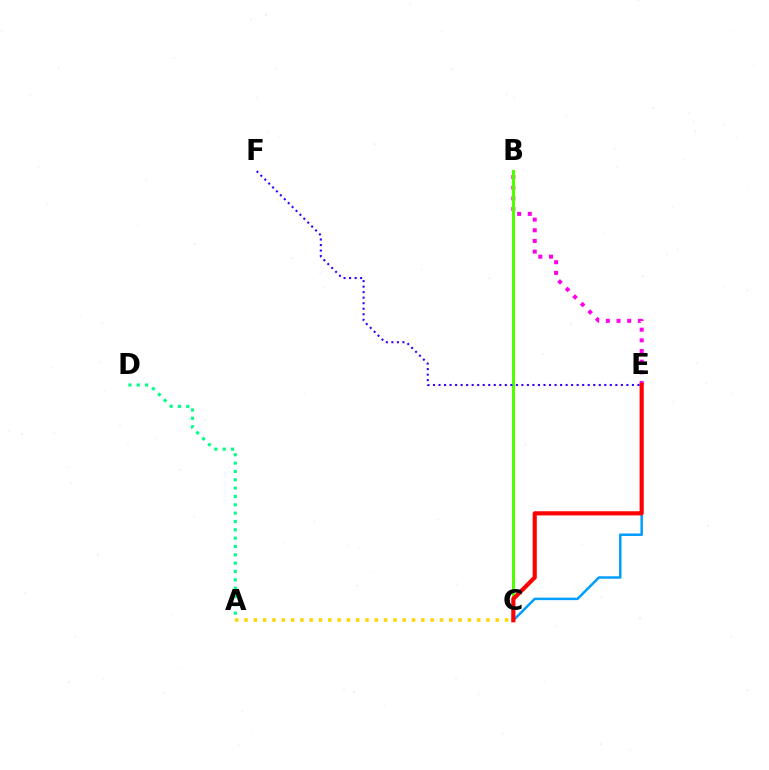{('B', 'E'): [{'color': '#ff00ed', 'line_style': 'dotted', 'thickness': 2.9}], ('B', 'C'): [{'color': '#4fff00', 'line_style': 'solid', 'thickness': 2.2}], ('C', 'E'): [{'color': '#009eff', 'line_style': 'solid', 'thickness': 1.8}, {'color': '#ff0000', 'line_style': 'solid', 'thickness': 2.99}], ('A', 'D'): [{'color': '#00ff86', 'line_style': 'dotted', 'thickness': 2.27}], ('E', 'F'): [{'color': '#3700ff', 'line_style': 'dotted', 'thickness': 1.5}], ('A', 'C'): [{'color': '#ffd500', 'line_style': 'dotted', 'thickness': 2.53}]}